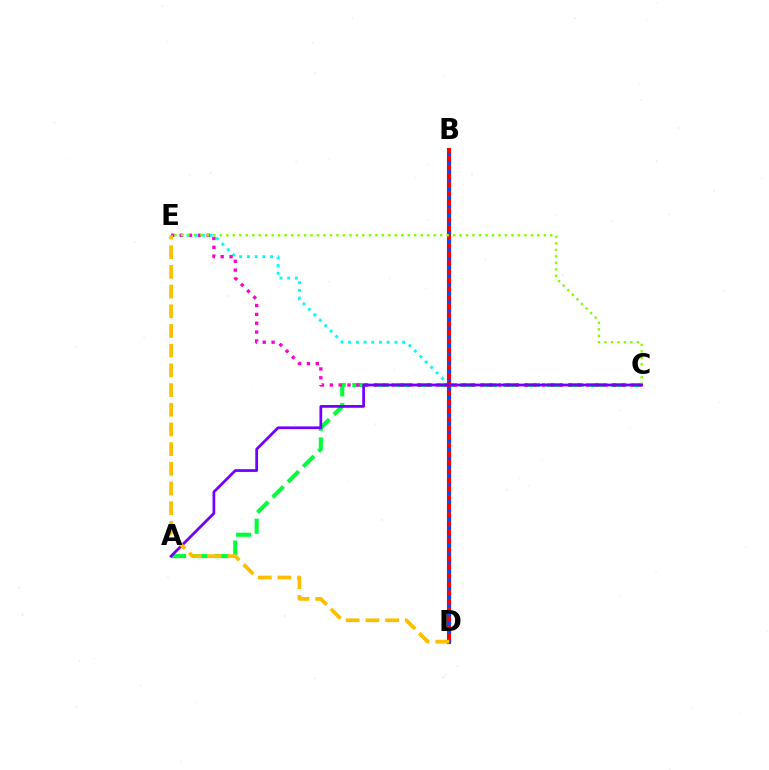{('D', 'E'): [{'color': '#00fff6', 'line_style': 'dotted', 'thickness': 2.09}, {'color': '#ffbd00', 'line_style': 'dashed', 'thickness': 2.68}], ('A', 'C'): [{'color': '#00ff39', 'line_style': 'dashed', 'thickness': 2.93}, {'color': '#7200ff', 'line_style': 'solid', 'thickness': 1.98}], ('C', 'E'): [{'color': '#ff00cf', 'line_style': 'dotted', 'thickness': 2.4}, {'color': '#84ff00', 'line_style': 'dotted', 'thickness': 1.76}], ('B', 'D'): [{'color': '#ff0000', 'line_style': 'solid', 'thickness': 2.94}, {'color': '#004bff', 'line_style': 'dotted', 'thickness': 2.36}]}